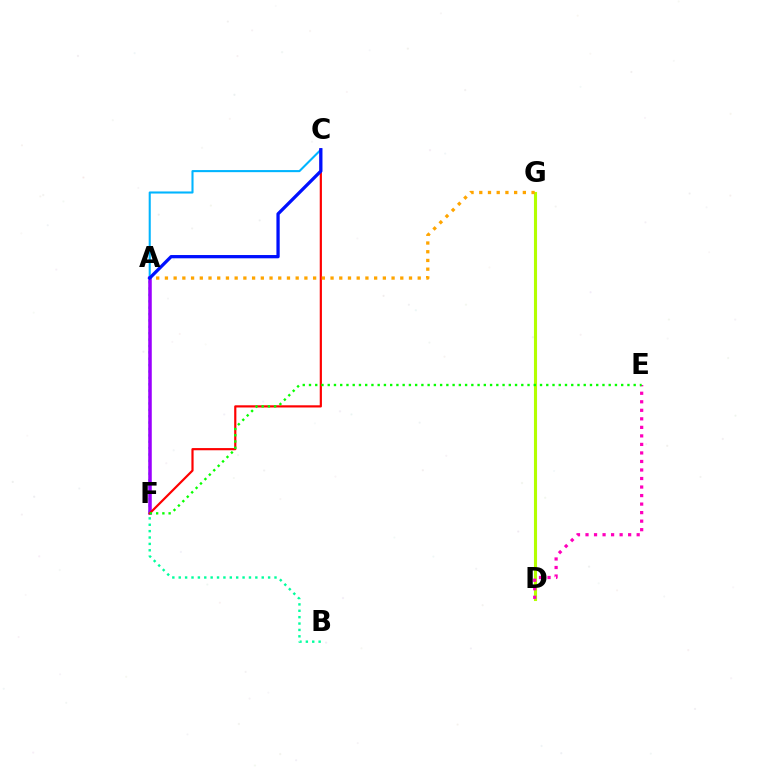{('A', 'C'): [{'color': '#00b5ff', 'line_style': 'solid', 'thickness': 1.5}, {'color': '#0010ff', 'line_style': 'solid', 'thickness': 2.35}], ('D', 'G'): [{'color': '#b3ff00', 'line_style': 'solid', 'thickness': 2.23}], ('D', 'E'): [{'color': '#ff00bd', 'line_style': 'dotted', 'thickness': 2.32}], ('A', 'B'): [{'color': '#00ff9d', 'line_style': 'dotted', 'thickness': 1.73}], ('A', 'F'): [{'color': '#9b00ff', 'line_style': 'solid', 'thickness': 2.55}], ('C', 'F'): [{'color': '#ff0000', 'line_style': 'solid', 'thickness': 1.58}], ('E', 'F'): [{'color': '#08ff00', 'line_style': 'dotted', 'thickness': 1.7}], ('A', 'G'): [{'color': '#ffa500', 'line_style': 'dotted', 'thickness': 2.37}]}